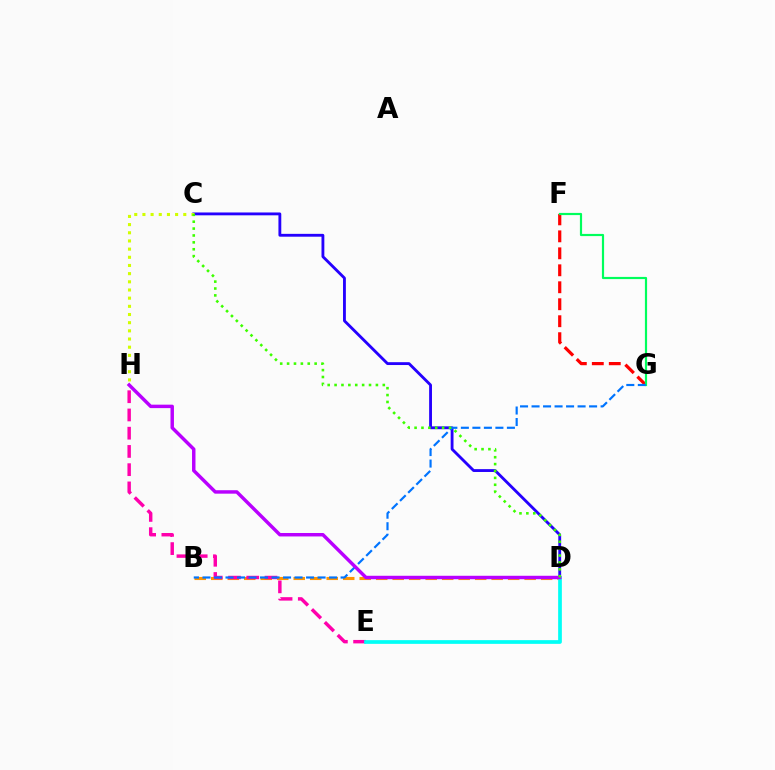{('B', 'D'): [{'color': '#ff9400', 'line_style': 'dashed', 'thickness': 2.24}], ('F', 'G'): [{'color': '#ff0000', 'line_style': 'dashed', 'thickness': 2.31}, {'color': '#00ff5c', 'line_style': 'solid', 'thickness': 1.58}], ('C', 'D'): [{'color': '#2500ff', 'line_style': 'solid', 'thickness': 2.05}, {'color': '#3dff00', 'line_style': 'dotted', 'thickness': 1.87}], ('E', 'H'): [{'color': '#ff00ac', 'line_style': 'dashed', 'thickness': 2.48}], ('C', 'H'): [{'color': '#d1ff00', 'line_style': 'dotted', 'thickness': 2.22}], ('B', 'G'): [{'color': '#0074ff', 'line_style': 'dashed', 'thickness': 1.56}], ('D', 'E'): [{'color': '#00fff6', 'line_style': 'solid', 'thickness': 2.67}], ('D', 'H'): [{'color': '#b900ff', 'line_style': 'solid', 'thickness': 2.48}]}